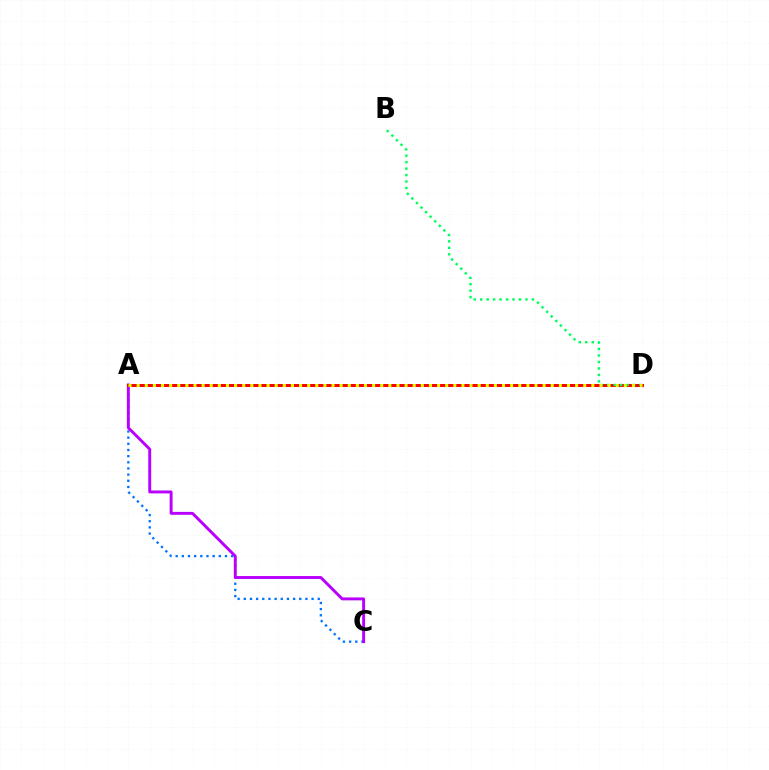{('A', 'C'): [{'color': '#0074ff', 'line_style': 'dotted', 'thickness': 1.67}, {'color': '#b900ff', 'line_style': 'solid', 'thickness': 2.1}], ('A', 'D'): [{'color': '#ff0000', 'line_style': 'solid', 'thickness': 2.17}, {'color': '#d1ff00', 'line_style': 'dotted', 'thickness': 2.21}], ('B', 'D'): [{'color': '#00ff5c', 'line_style': 'dotted', 'thickness': 1.76}]}